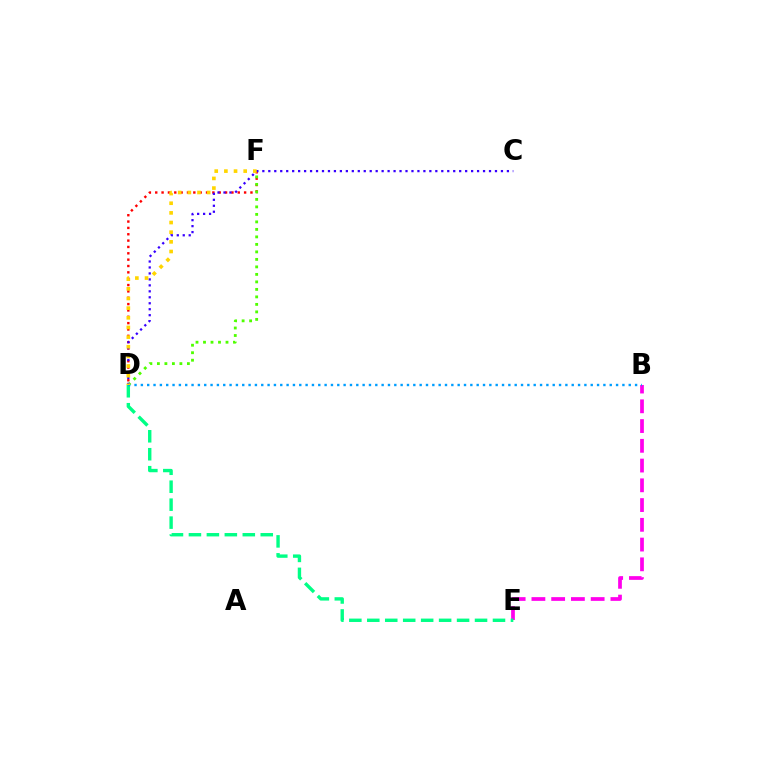{('D', 'F'): [{'color': '#ff0000', 'line_style': 'dotted', 'thickness': 1.72}, {'color': '#4fff00', 'line_style': 'dotted', 'thickness': 2.04}, {'color': '#ffd500', 'line_style': 'dotted', 'thickness': 2.62}], ('B', 'E'): [{'color': '#ff00ed', 'line_style': 'dashed', 'thickness': 2.68}], ('C', 'D'): [{'color': '#3700ff', 'line_style': 'dotted', 'thickness': 1.62}], ('D', 'E'): [{'color': '#00ff86', 'line_style': 'dashed', 'thickness': 2.44}], ('B', 'D'): [{'color': '#009eff', 'line_style': 'dotted', 'thickness': 1.72}]}